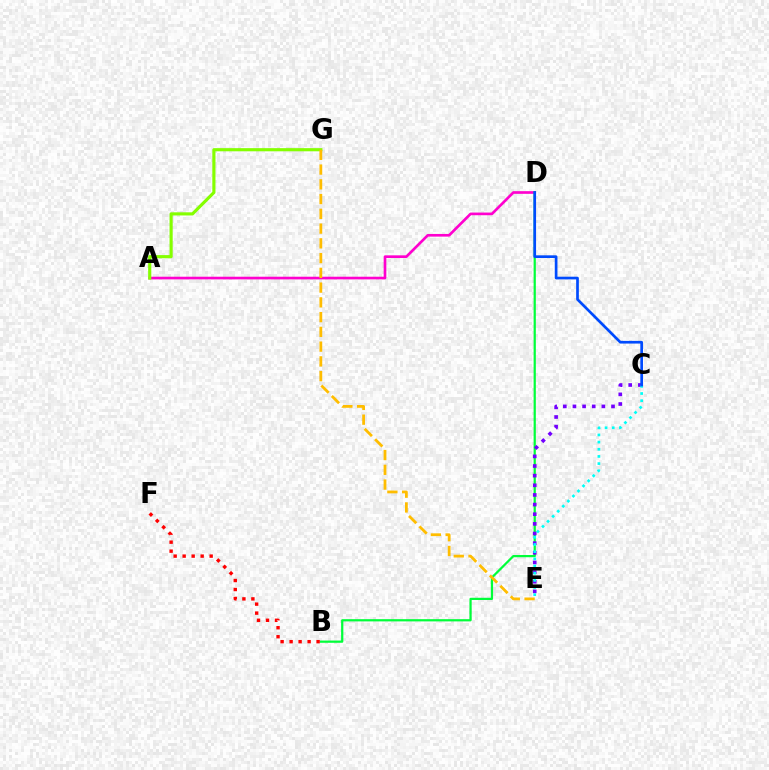{('A', 'D'): [{'color': '#ff00cf', 'line_style': 'solid', 'thickness': 1.92}], ('B', 'D'): [{'color': '#00ff39', 'line_style': 'solid', 'thickness': 1.6}], ('C', 'E'): [{'color': '#7200ff', 'line_style': 'dotted', 'thickness': 2.62}, {'color': '#00fff6', 'line_style': 'dotted', 'thickness': 1.95}], ('C', 'D'): [{'color': '#004bff', 'line_style': 'solid', 'thickness': 1.94}], ('B', 'F'): [{'color': '#ff0000', 'line_style': 'dotted', 'thickness': 2.44}], ('A', 'G'): [{'color': '#84ff00', 'line_style': 'solid', 'thickness': 2.27}], ('E', 'G'): [{'color': '#ffbd00', 'line_style': 'dashed', 'thickness': 2.0}]}